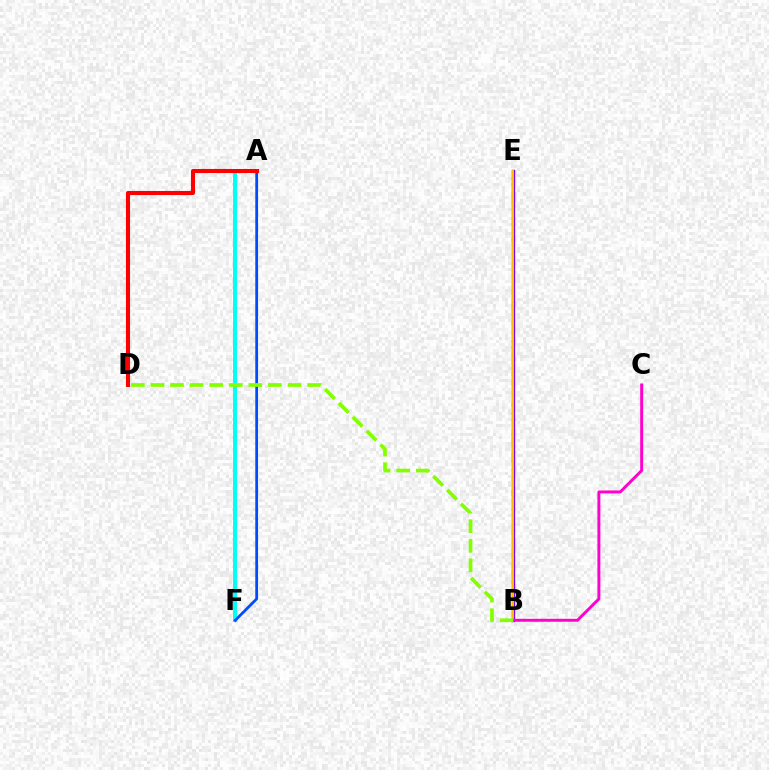{('B', 'E'): [{'color': '#00ff39', 'line_style': 'solid', 'thickness': 1.86}, {'color': '#7200ff', 'line_style': 'solid', 'thickness': 2.44}, {'color': '#ffbd00', 'line_style': 'solid', 'thickness': 1.5}], ('A', 'F'): [{'color': '#00fff6', 'line_style': 'solid', 'thickness': 2.84}, {'color': '#004bff', 'line_style': 'solid', 'thickness': 2.0}], ('A', 'D'): [{'color': '#ff0000', 'line_style': 'solid', 'thickness': 2.94}], ('B', 'C'): [{'color': '#ff00cf', 'line_style': 'solid', 'thickness': 2.12}], ('B', 'D'): [{'color': '#84ff00', 'line_style': 'dashed', 'thickness': 2.66}]}